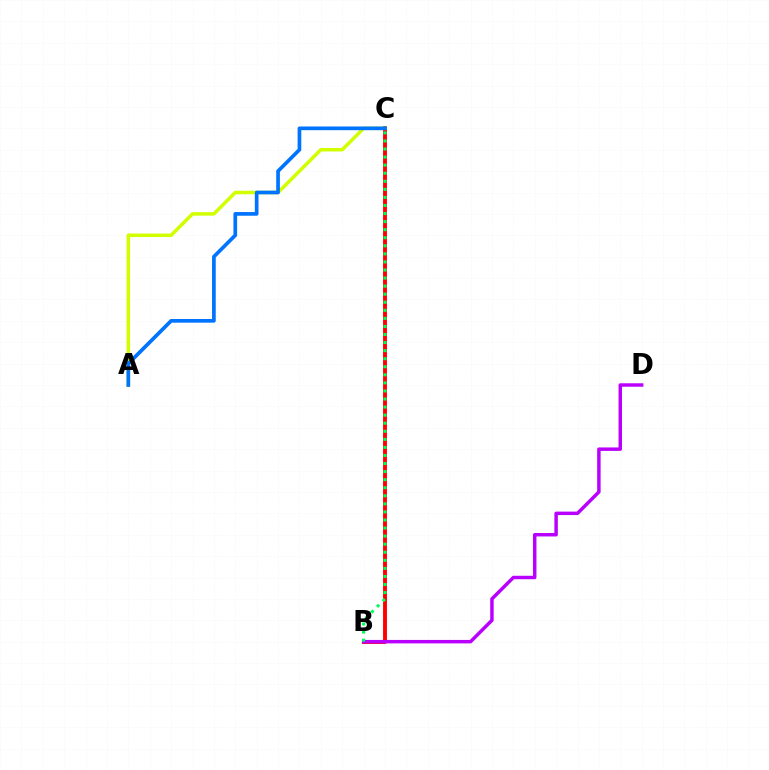{('B', 'C'): [{'color': '#ff0000', 'line_style': 'solid', 'thickness': 2.79}, {'color': '#00ff5c', 'line_style': 'dotted', 'thickness': 2.19}], ('B', 'D'): [{'color': '#b900ff', 'line_style': 'solid', 'thickness': 2.49}], ('A', 'C'): [{'color': '#d1ff00', 'line_style': 'solid', 'thickness': 2.52}, {'color': '#0074ff', 'line_style': 'solid', 'thickness': 2.65}]}